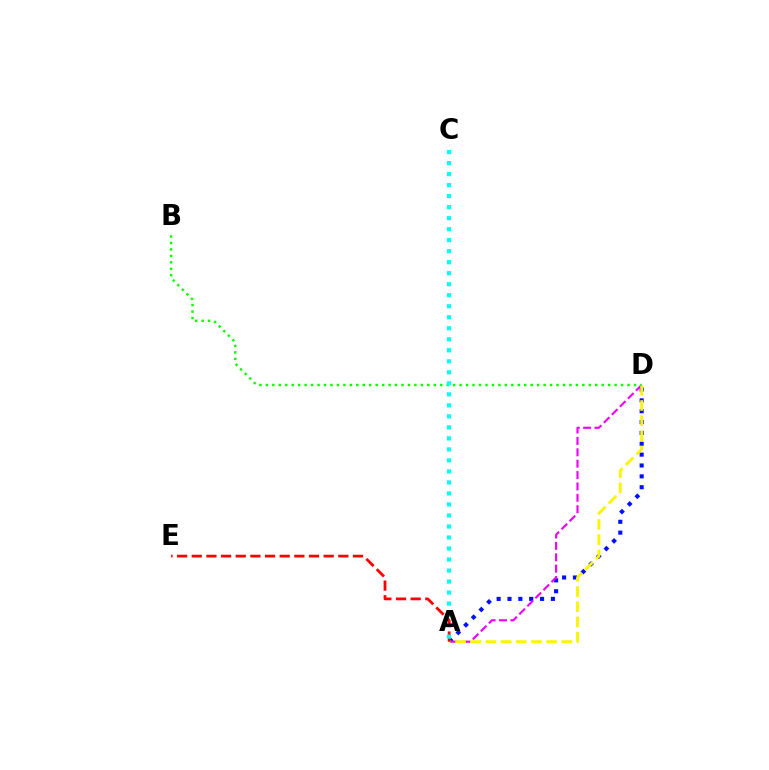{('A', 'D'): [{'color': '#0010ff', 'line_style': 'dotted', 'thickness': 2.95}, {'color': '#ee00ff', 'line_style': 'dashed', 'thickness': 1.55}, {'color': '#fcf500', 'line_style': 'dashed', 'thickness': 2.06}], ('B', 'D'): [{'color': '#08ff00', 'line_style': 'dotted', 'thickness': 1.75}], ('A', 'E'): [{'color': '#ff0000', 'line_style': 'dashed', 'thickness': 1.99}], ('A', 'C'): [{'color': '#00fff6', 'line_style': 'dotted', 'thickness': 2.99}]}